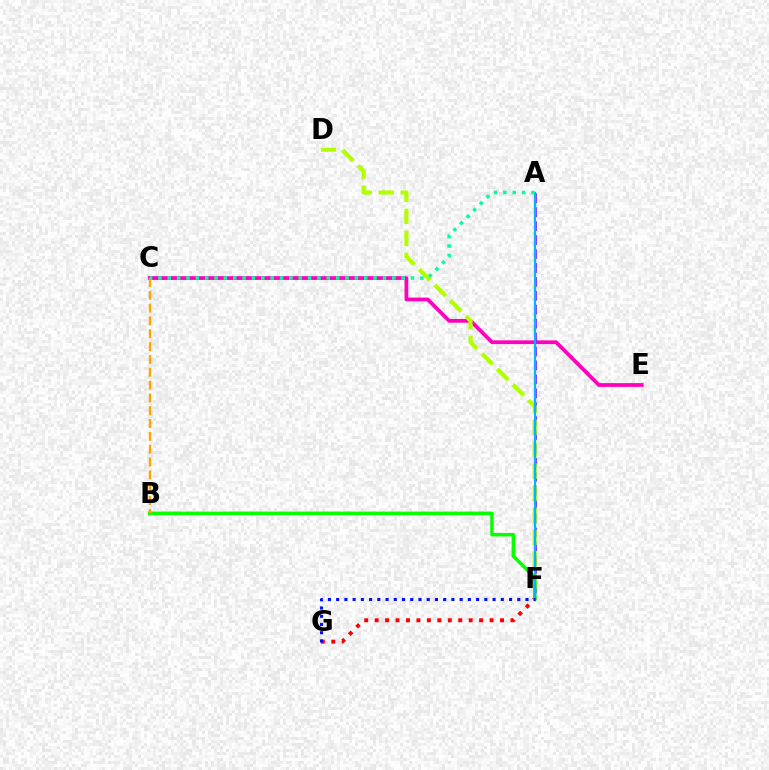{('C', 'E'): [{'color': '#ff00bd', 'line_style': 'solid', 'thickness': 2.7}], ('A', 'F'): [{'color': '#9b00ff', 'line_style': 'dashed', 'thickness': 1.89}, {'color': '#00b5ff', 'line_style': 'solid', 'thickness': 1.62}], ('D', 'F'): [{'color': '#b3ff00', 'line_style': 'dashed', 'thickness': 2.99}], ('F', 'G'): [{'color': '#ff0000', 'line_style': 'dotted', 'thickness': 2.84}, {'color': '#0010ff', 'line_style': 'dotted', 'thickness': 2.24}], ('B', 'F'): [{'color': '#08ff00', 'line_style': 'solid', 'thickness': 2.49}], ('B', 'C'): [{'color': '#ffa500', 'line_style': 'dashed', 'thickness': 1.74}], ('A', 'C'): [{'color': '#00ff9d', 'line_style': 'dotted', 'thickness': 2.54}]}